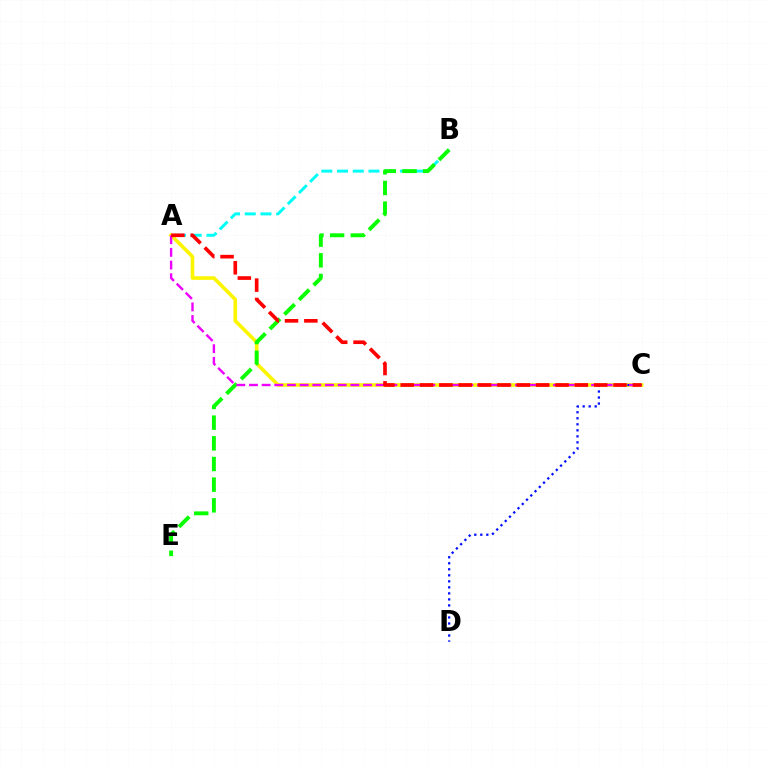{('A', 'C'): [{'color': '#fcf500', 'line_style': 'solid', 'thickness': 2.6}, {'color': '#ee00ff', 'line_style': 'dashed', 'thickness': 1.72}, {'color': '#ff0000', 'line_style': 'dashed', 'thickness': 2.63}], ('A', 'B'): [{'color': '#00fff6', 'line_style': 'dashed', 'thickness': 2.13}], ('C', 'D'): [{'color': '#0010ff', 'line_style': 'dotted', 'thickness': 1.64}], ('B', 'E'): [{'color': '#08ff00', 'line_style': 'dashed', 'thickness': 2.81}]}